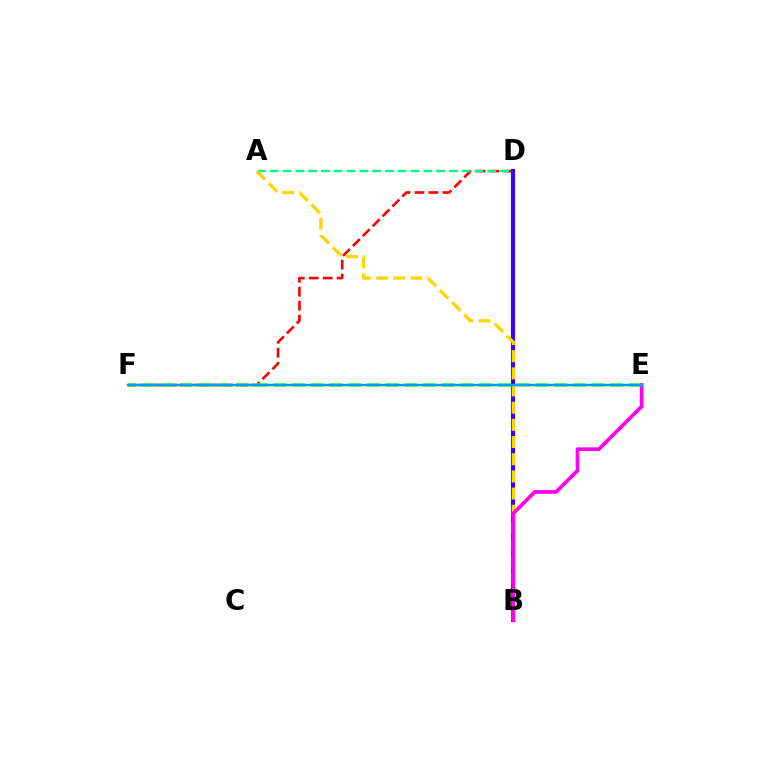{('D', 'F'): [{'color': '#ff0000', 'line_style': 'dashed', 'thickness': 1.9}], ('A', 'D'): [{'color': '#00ff86', 'line_style': 'dashed', 'thickness': 1.74}], ('B', 'D'): [{'color': '#3700ff', 'line_style': 'solid', 'thickness': 2.99}], ('E', 'F'): [{'color': '#4fff00', 'line_style': 'dashed', 'thickness': 2.54}, {'color': '#009eff', 'line_style': 'solid', 'thickness': 1.76}], ('A', 'B'): [{'color': '#ffd500', 'line_style': 'dashed', 'thickness': 2.33}], ('B', 'E'): [{'color': '#ff00ed', 'line_style': 'solid', 'thickness': 2.65}]}